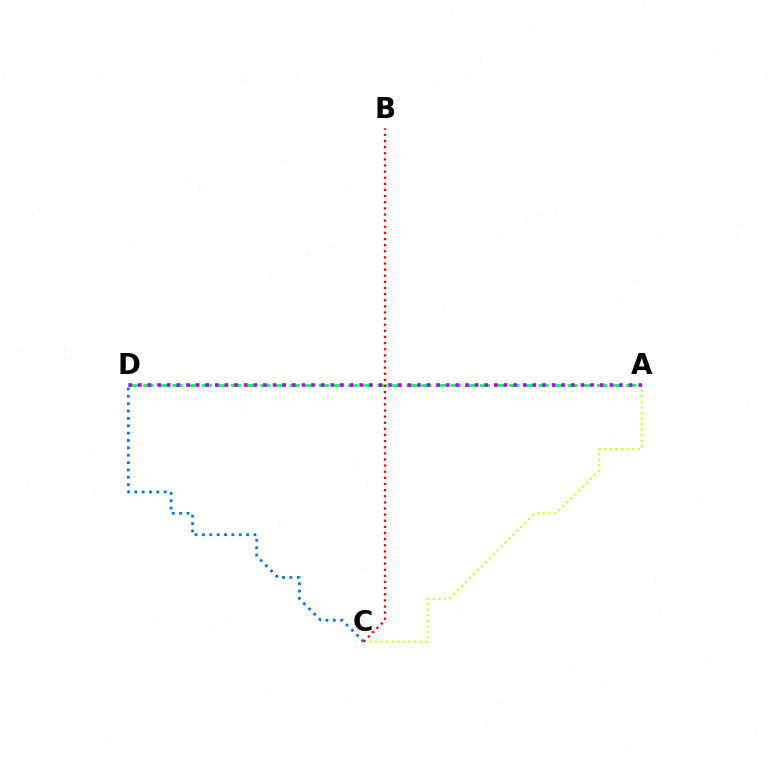{('A', 'D'): [{'color': '#00ff5c', 'line_style': 'dashed', 'thickness': 1.99}, {'color': '#b900ff', 'line_style': 'dotted', 'thickness': 2.61}], ('A', 'C'): [{'color': '#d1ff00', 'line_style': 'dotted', 'thickness': 1.52}], ('C', 'D'): [{'color': '#0074ff', 'line_style': 'dotted', 'thickness': 2.0}], ('B', 'C'): [{'color': '#ff0000', 'line_style': 'dotted', 'thickness': 1.66}]}